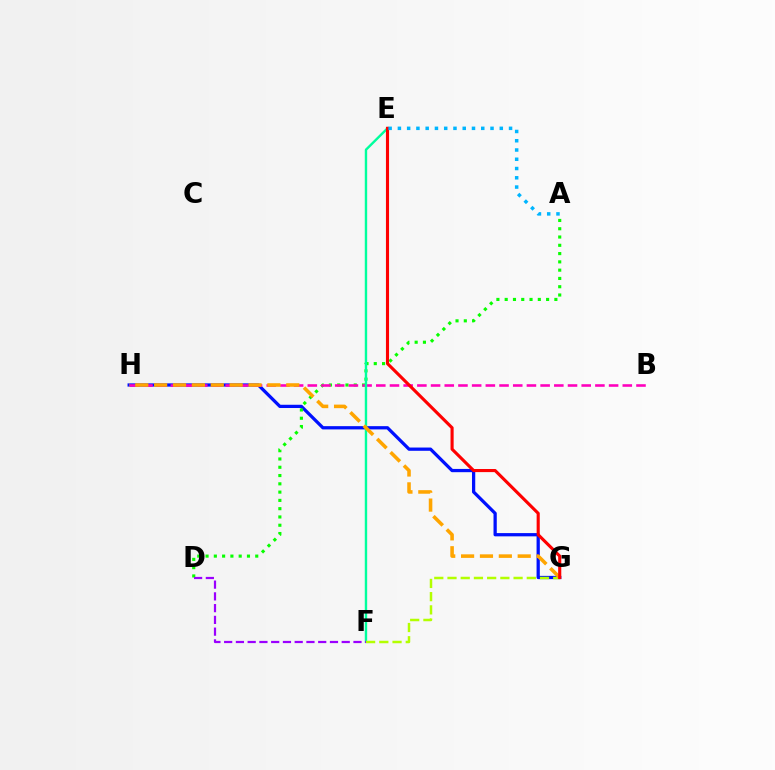{('G', 'H'): [{'color': '#0010ff', 'line_style': 'solid', 'thickness': 2.34}, {'color': '#ffa500', 'line_style': 'dashed', 'thickness': 2.56}], ('A', 'D'): [{'color': '#08ff00', 'line_style': 'dotted', 'thickness': 2.25}], ('B', 'H'): [{'color': '#ff00bd', 'line_style': 'dashed', 'thickness': 1.86}], ('E', 'F'): [{'color': '#00ff9d', 'line_style': 'solid', 'thickness': 1.73}], ('D', 'F'): [{'color': '#9b00ff', 'line_style': 'dashed', 'thickness': 1.6}], ('F', 'G'): [{'color': '#b3ff00', 'line_style': 'dashed', 'thickness': 1.8}], ('E', 'G'): [{'color': '#ff0000', 'line_style': 'solid', 'thickness': 2.24}], ('A', 'E'): [{'color': '#00b5ff', 'line_style': 'dotted', 'thickness': 2.52}]}